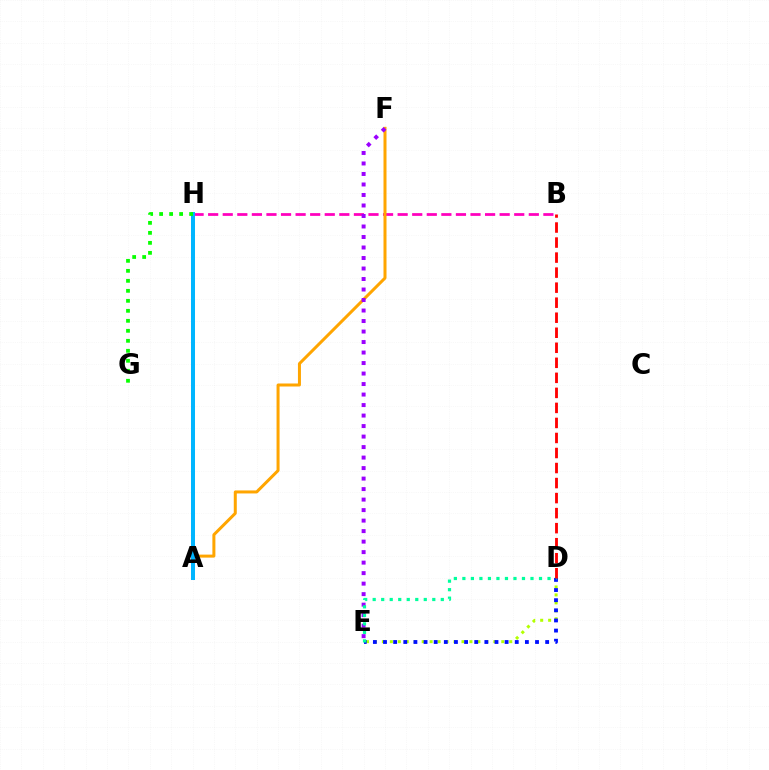{('D', 'E'): [{'color': '#b3ff00', 'line_style': 'dotted', 'thickness': 2.16}, {'color': '#0010ff', 'line_style': 'dotted', 'thickness': 2.75}, {'color': '#00ff9d', 'line_style': 'dotted', 'thickness': 2.31}], ('B', 'H'): [{'color': '#ff00bd', 'line_style': 'dashed', 'thickness': 1.98}], ('A', 'F'): [{'color': '#ffa500', 'line_style': 'solid', 'thickness': 2.17}], ('E', 'F'): [{'color': '#9b00ff', 'line_style': 'dotted', 'thickness': 2.85}], ('A', 'H'): [{'color': '#00b5ff', 'line_style': 'solid', 'thickness': 2.89}], ('G', 'H'): [{'color': '#08ff00', 'line_style': 'dotted', 'thickness': 2.72}], ('B', 'D'): [{'color': '#ff0000', 'line_style': 'dashed', 'thickness': 2.04}]}